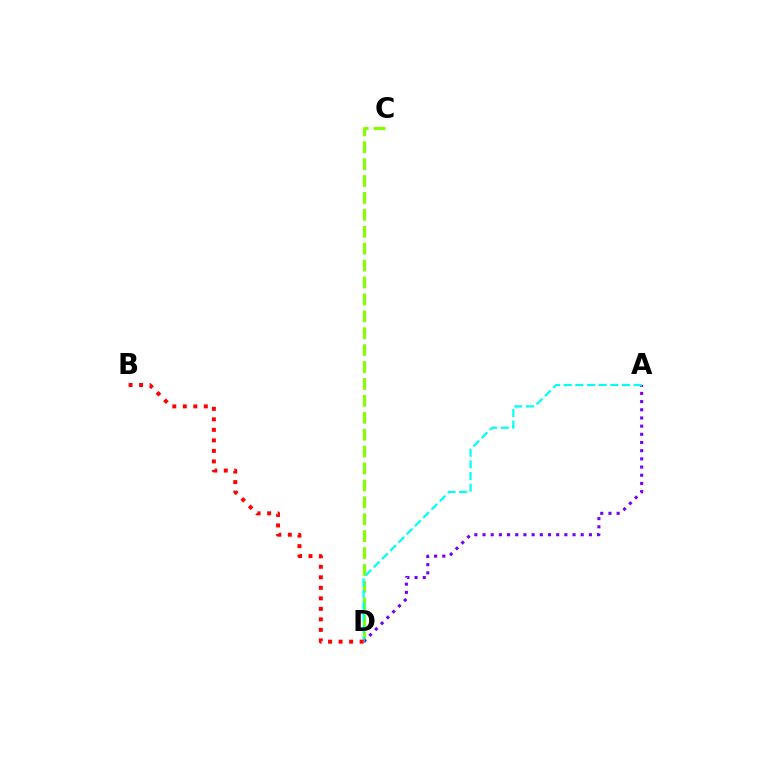{('C', 'D'): [{'color': '#84ff00', 'line_style': 'dashed', 'thickness': 2.3}], ('A', 'D'): [{'color': '#7200ff', 'line_style': 'dotted', 'thickness': 2.22}, {'color': '#00fff6', 'line_style': 'dashed', 'thickness': 1.58}], ('B', 'D'): [{'color': '#ff0000', 'line_style': 'dotted', 'thickness': 2.86}]}